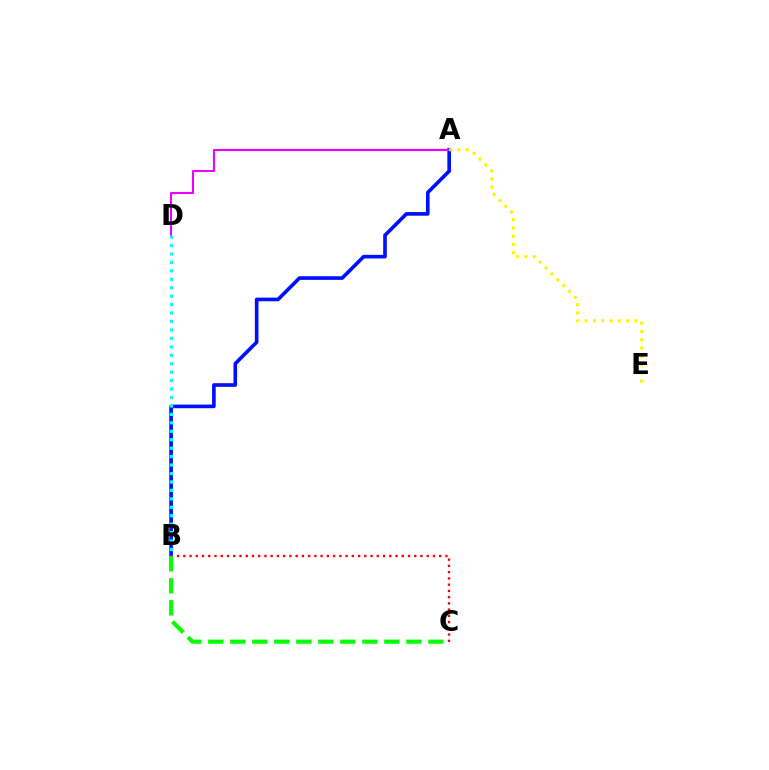{('A', 'B'): [{'color': '#0010ff', 'line_style': 'solid', 'thickness': 2.62}], ('B', 'C'): [{'color': '#ff0000', 'line_style': 'dotted', 'thickness': 1.7}, {'color': '#08ff00', 'line_style': 'dashed', 'thickness': 2.99}], ('A', 'D'): [{'color': '#ee00ff', 'line_style': 'solid', 'thickness': 1.5}], ('B', 'D'): [{'color': '#00fff6', 'line_style': 'dotted', 'thickness': 2.29}], ('A', 'E'): [{'color': '#fcf500', 'line_style': 'dotted', 'thickness': 2.25}]}